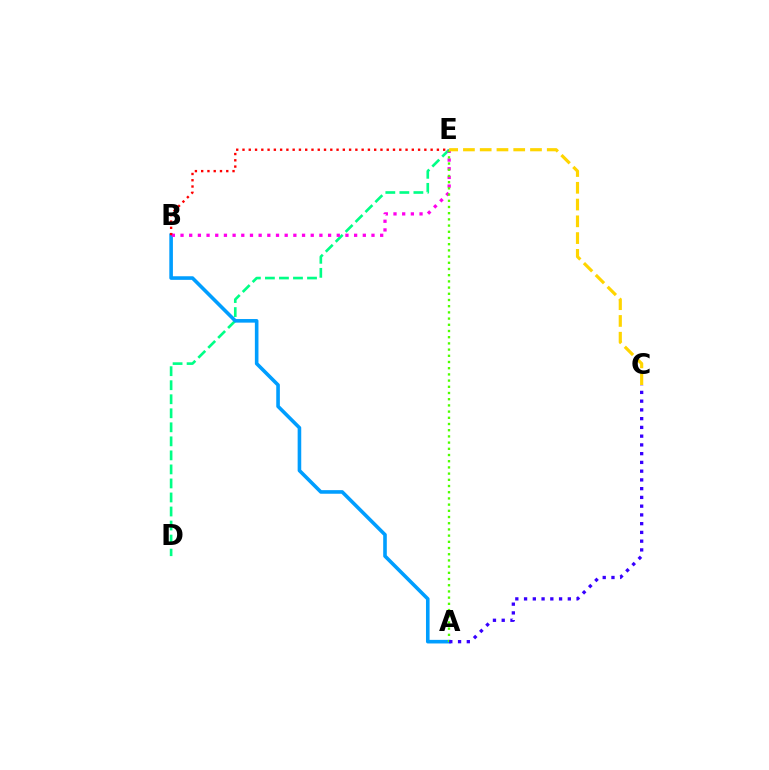{('D', 'E'): [{'color': '#00ff86', 'line_style': 'dashed', 'thickness': 1.91}], ('A', 'B'): [{'color': '#009eff', 'line_style': 'solid', 'thickness': 2.59}], ('B', 'E'): [{'color': '#ff00ed', 'line_style': 'dotted', 'thickness': 2.36}, {'color': '#ff0000', 'line_style': 'dotted', 'thickness': 1.7}], ('A', 'E'): [{'color': '#4fff00', 'line_style': 'dotted', 'thickness': 1.68}], ('A', 'C'): [{'color': '#3700ff', 'line_style': 'dotted', 'thickness': 2.38}], ('C', 'E'): [{'color': '#ffd500', 'line_style': 'dashed', 'thickness': 2.28}]}